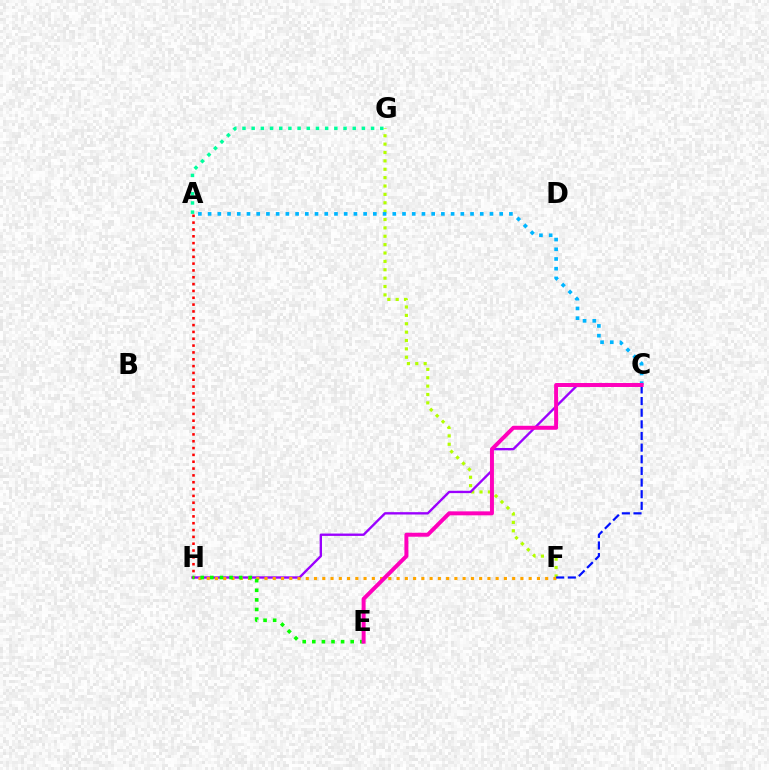{('F', 'G'): [{'color': '#b3ff00', 'line_style': 'dotted', 'thickness': 2.28}], ('C', 'H'): [{'color': '#9b00ff', 'line_style': 'solid', 'thickness': 1.69}], ('F', 'H'): [{'color': '#ffa500', 'line_style': 'dotted', 'thickness': 2.24}], ('A', 'C'): [{'color': '#00b5ff', 'line_style': 'dotted', 'thickness': 2.64}], ('A', 'G'): [{'color': '#00ff9d', 'line_style': 'dotted', 'thickness': 2.5}], ('C', 'F'): [{'color': '#0010ff', 'line_style': 'dashed', 'thickness': 1.58}], ('A', 'H'): [{'color': '#ff0000', 'line_style': 'dotted', 'thickness': 1.86}], ('E', 'H'): [{'color': '#08ff00', 'line_style': 'dotted', 'thickness': 2.61}], ('C', 'E'): [{'color': '#ff00bd', 'line_style': 'solid', 'thickness': 2.86}]}